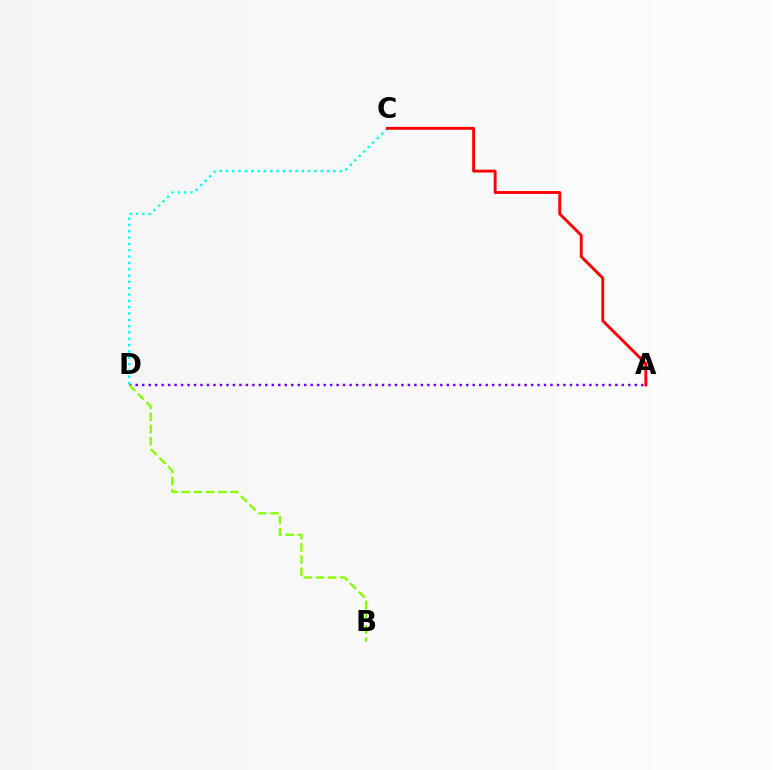{('A', 'D'): [{'color': '#7200ff', 'line_style': 'dotted', 'thickness': 1.76}], ('C', 'D'): [{'color': '#00fff6', 'line_style': 'dotted', 'thickness': 1.72}], ('A', 'C'): [{'color': '#ff0000', 'line_style': 'solid', 'thickness': 2.08}], ('B', 'D'): [{'color': '#84ff00', 'line_style': 'dashed', 'thickness': 1.66}]}